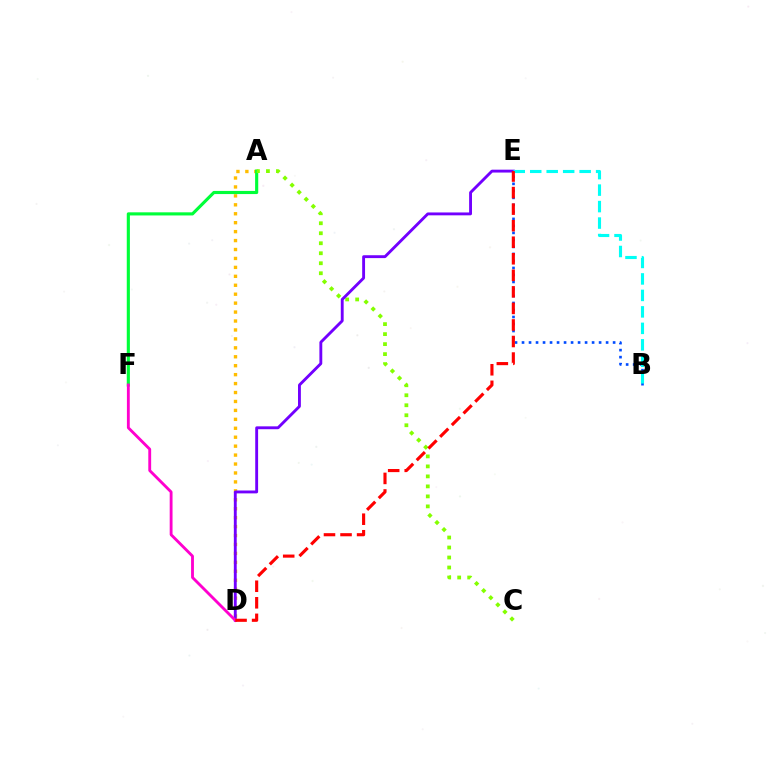{('B', 'E'): [{'color': '#004bff', 'line_style': 'dotted', 'thickness': 1.9}, {'color': '#00fff6', 'line_style': 'dashed', 'thickness': 2.24}], ('A', 'D'): [{'color': '#ffbd00', 'line_style': 'dotted', 'thickness': 2.43}], ('A', 'F'): [{'color': '#00ff39', 'line_style': 'solid', 'thickness': 2.25}], ('A', 'C'): [{'color': '#84ff00', 'line_style': 'dotted', 'thickness': 2.72}], ('D', 'E'): [{'color': '#7200ff', 'line_style': 'solid', 'thickness': 2.07}, {'color': '#ff0000', 'line_style': 'dashed', 'thickness': 2.25}], ('D', 'F'): [{'color': '#ff00cf', 'line_style': 'solid', 'thickness': 2.05}]}